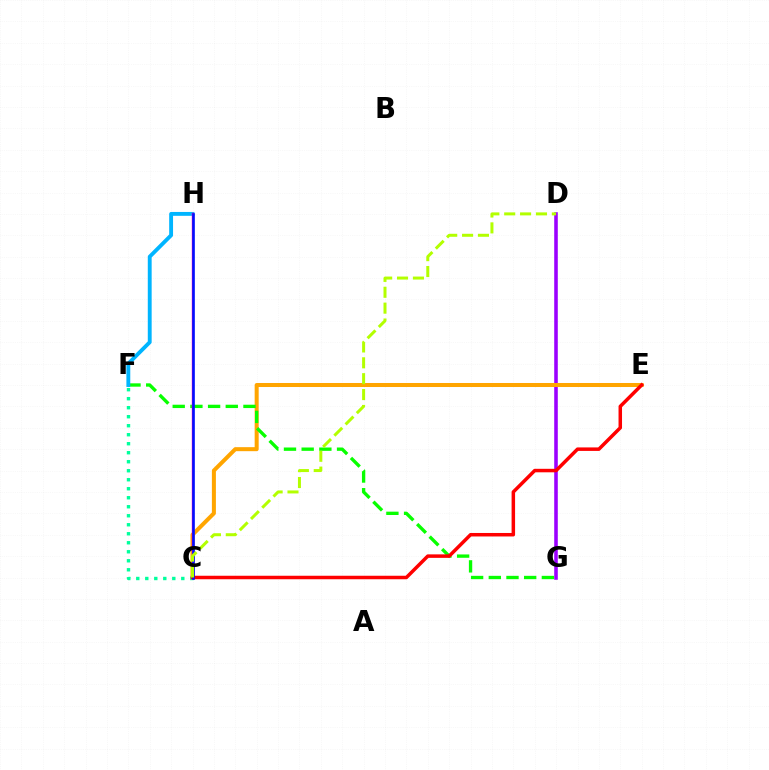{('D', 'G'): [{'color': '#9b00ff', 'line_style': 'solid', 'thickness': 2.57}], ('C', 'E'): [{'color': '#ffa500', 'line_style': 'solid', 'thickness': 2.89}, {'color': '#ff0000', 'line_style': 'solid', 'thickness': 2.52}], ('F', 'G'): [{'color': '#08ff00', 'line_style': 'dashed', 'thickness': 2.4}], ('F', 'H'): [{'color': '#00b5ff', 'line_style': 'solid', 'thickness': 2.79}], ('C', 'F'): [{'color': '#00ff9d', 'line_style': 'dotted', 'thickness': 2.45}], ('C', 'H'): [{'color': '#ff00bd', 'line_style': 'solid', 'thickness': 1.73}, {'color': '#0010ff', 'line_style': 'solid', 'thickness': 1.88}], ('C', 'D'): [{'color': '#b3ff00', 'line_style': 'dashed', 'thickness': 2.16}]}